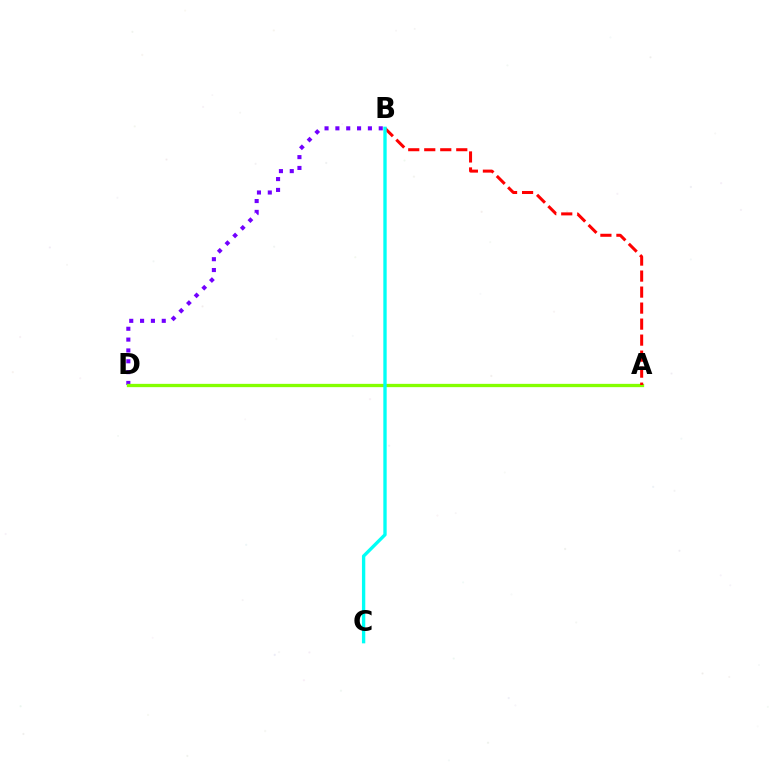{('B', 'D'): [{'color': '#7200ff', 'line_style': 'dotted', 'thickness': 2.94}], ('A', 'D'): [{'color': '#84ff00', 'line_style': 'solid', 'thickness': 2.37}], ('A', 'B'): [{'color': '#ff0000', 'line_style': 'dashed', 'thickness': 2.17}], ('B', 'C'): [{'color': '#00fff6', 'line_style': 'solid', 'thickness': 2.41}]}